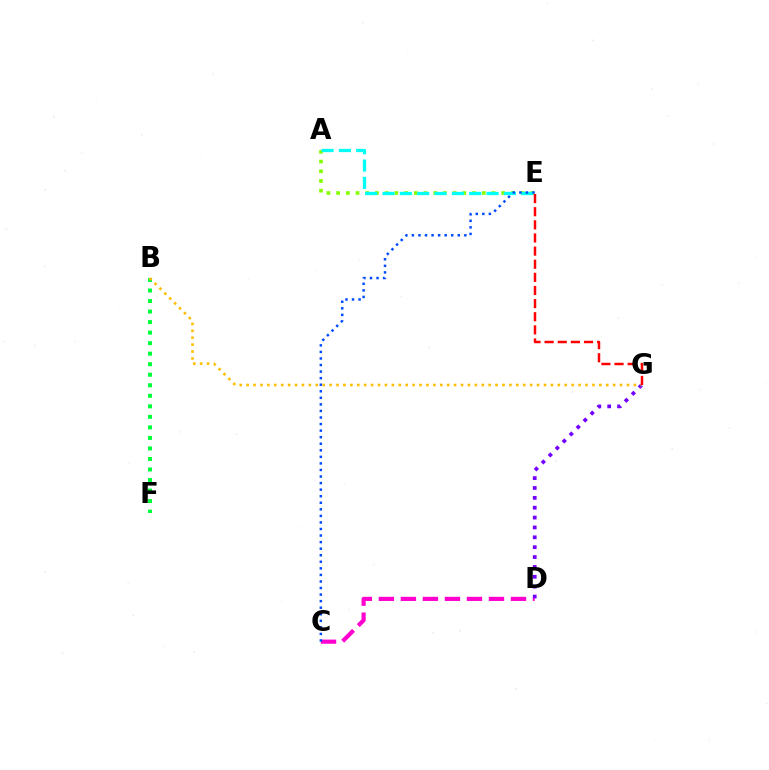{('C', 'D'): [{'color': '#ff00cf', 'line_style': 'dashed', 'thickness': 2.99}], ('D', 'G'): [{'color': '#7200ff', 'line_style': 'dotted', 'thickness': 2.68}], ('B', 'F'): [{'color': '#00ff39', 'line_style': 'dotted', 'thickness': 2.86}], ('A', 'E'): [{'color': '#84ff00', 'line_style': 'dotted', 'thickness': 2.64}, {'color': '#00fff6', 'line_style': 'dashed', 'thickness': 2.35}], ('B', 'G'): [{'color': '#ffbd00', 'line_style': 'dotted', 'thickness': 1.88}], ('C', 'E'): [{'color': '#004bff', 'line_style': 'dotted', 'thickness': 1.78}], ('E', 'G'): [{'color': '#ff0000', 'line_style': 'dashed', 'thickness': 1.78}]}